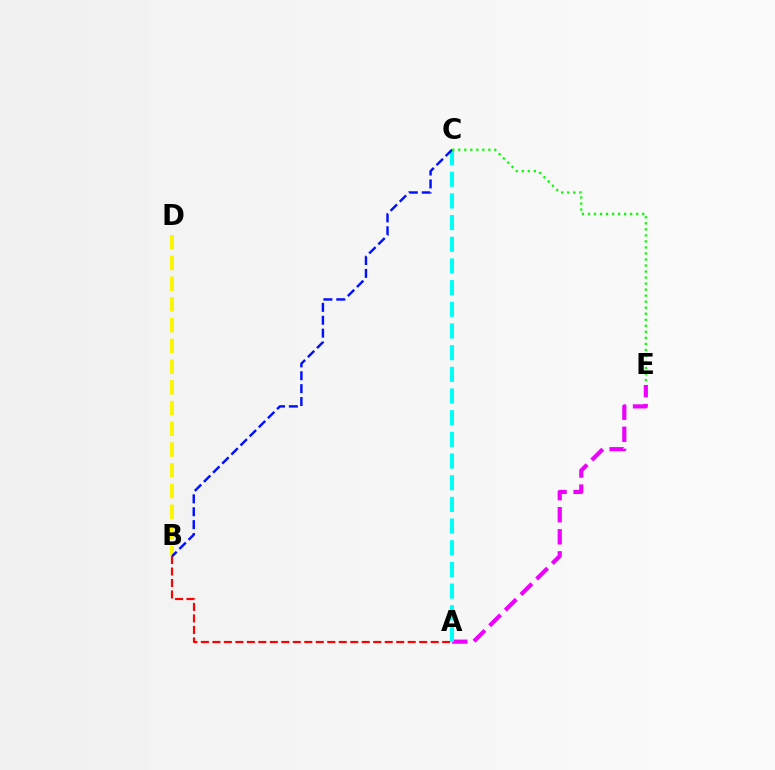{('A', 'B'): [{'color': '#ff0000', 'line_style': 'dashed', 'thickness': 1.56}], ('A', 'E'): [{'color': '#ee00ff', 'line_style': 'dashed', 'thickness': 3.0}], ('B', 'D'): [{'color': '#fcf500', 'line_style': 'dashed', 'thickness': 2.82}], ('A', 'C'): [{'color': '#00fff6', 'line_style': 'dashed', 'thickness': 2.94}], ('B', 'C'): [{'color': '#0010ff', 'line_style': 'dashed', 'thickness': 1.75}], ('C', 'E'): [{'color': '#08ff00', 'line_style': 'dotted', 'thickness': 1.64}]}